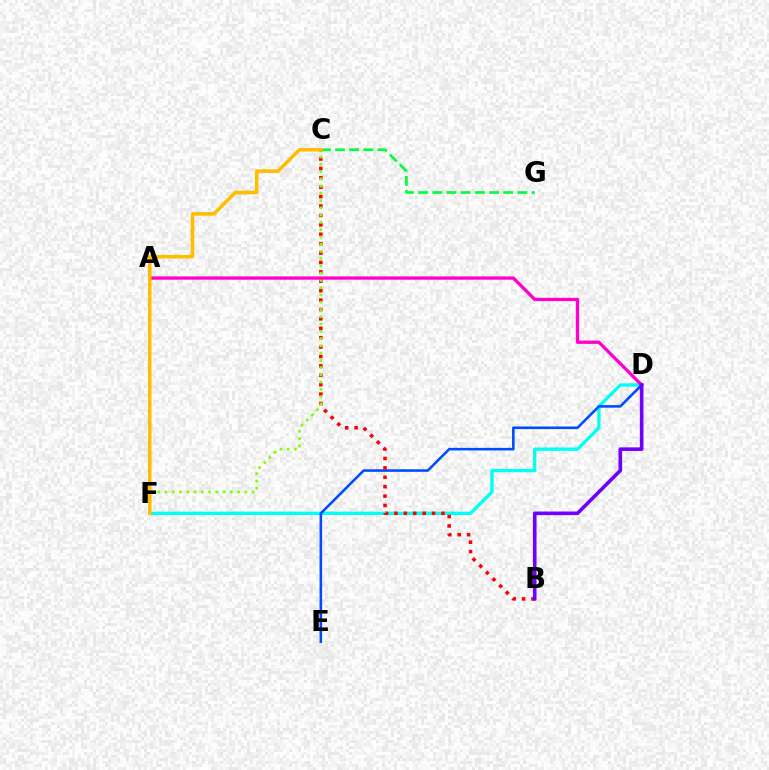{('D', 'F'): [{'color': '#00fff6', 'line_style': 'solid', 'thickness': 2.4}], ('C', 'G'): [{'color': '#00ff39', 'line_style': 'dashed', 'thickness': 1.93}], ('D', 'E'): [{'color': '#004bff', 'line_style': 'solid', 'thickness': 1.84}], ('B', 'C'): [{'color': '#ff0000', 'line_style': 'dotted', 'thickness': 2.56}], ('C', 'F'): [{'color': '#84ff00', 'line_style': 'dotted', 'thickness': 1.97}, {'color': '#ffbd00', 'line_style': 'solid', 'thickness': 2.56}], ('A', 'D'): [{'color': '#ff00cf', 'line_style': 'solid', 'thickness': 2.38}], ('B', 'D'): [{'color': '#7200ff', 'line_style': 'solid', 'thickness': 2.6}]}